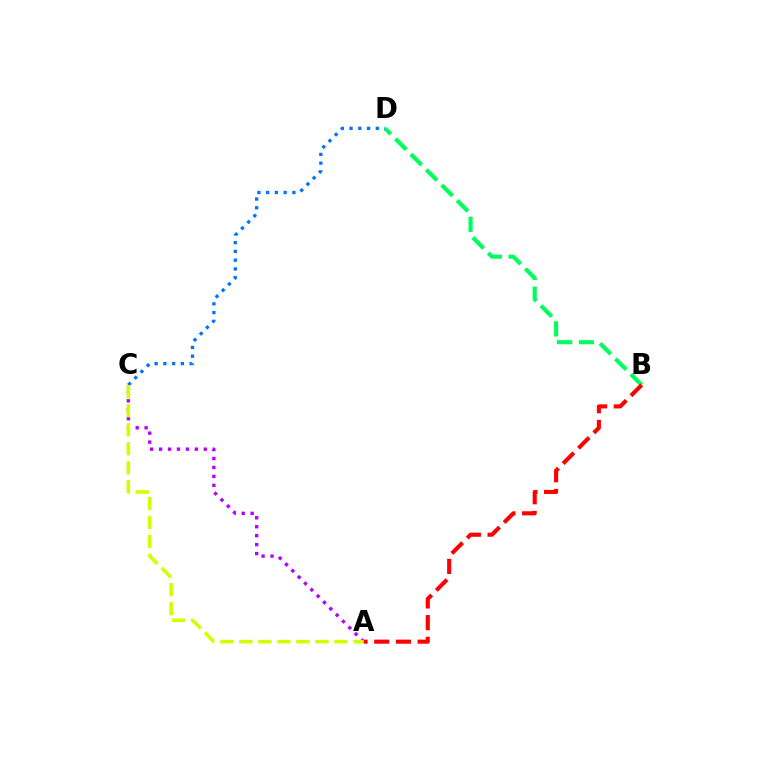{('A', 'C'): [{'color': '#b900ff', 'line_style': 'dotted', 'thickness': 2.43}, {'color': '#d1ff00', 'line_style': 'dashed', 'thickness': 2.58}], ('B', 'D'): [{'color': '#00ff5c', 'line_style': 'dashed', 'thickness': 2.96}], ('C', 'D'): [{'color': '#0074ff', 'line_style': 'dotted', 'thickness': 2.38}], ('A', 'B'): [{'color': '#ff0000', 'line_style': 'dashed', 'thickness': 2.95}]}